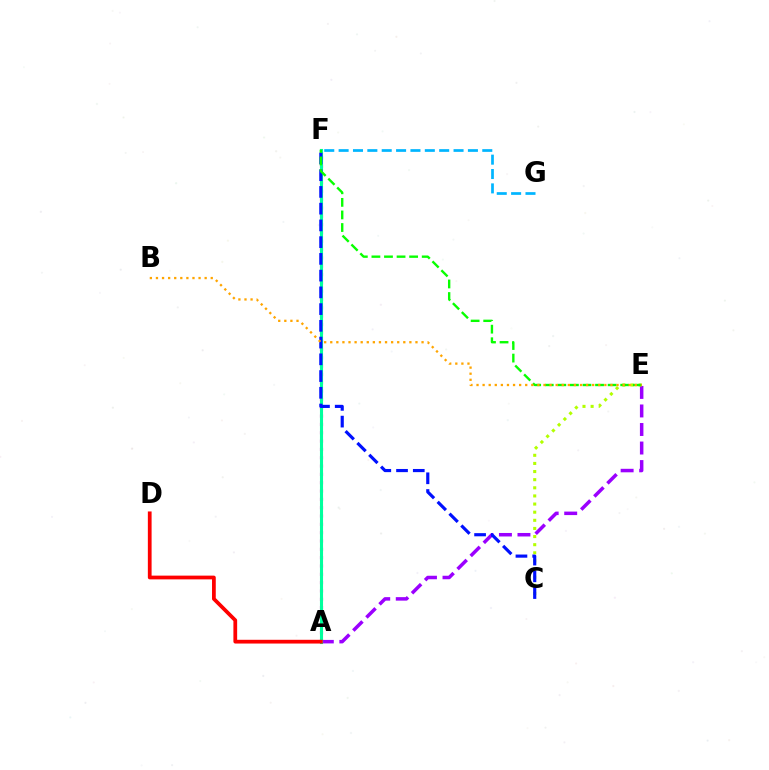{('A', 'E'): [{'color': '#9b00ff', 'line_style': 'dashed', 'thickness': 2.52}], ('A', 'F'): [{'color': '#ff00bd', 'line_style': 'dotted', 'thickness': 2.26}, {'color': '#00ff9d', 'line_style': 'solid', 'thickness': 2.23}], ('C', 'E'): [{'color': '#b3ff00', 'line_style': 'dotted', 'thickness': 2.21}], ('C', 'F'): [{'color': '#0010ff', 'line_style': 'dashed', 'thickness': 2.27}], ('A', 'D'): [{'color': '#ff0000', 'line_style': 'solid', 'thickness': 2.7}], ('E', 'F'): [{'color': '#08ff00', 'line_style': 'dashed', 'thickness': 1.71}], ('B', 'E'): [{'color': '#ffa500', 'line_style': 'dotted', 'thickness': 1.65}], ('F', 'G'): [{'color': '#00b5ff', 'line_style': 'dashed', 'thickness': 1.95}]}